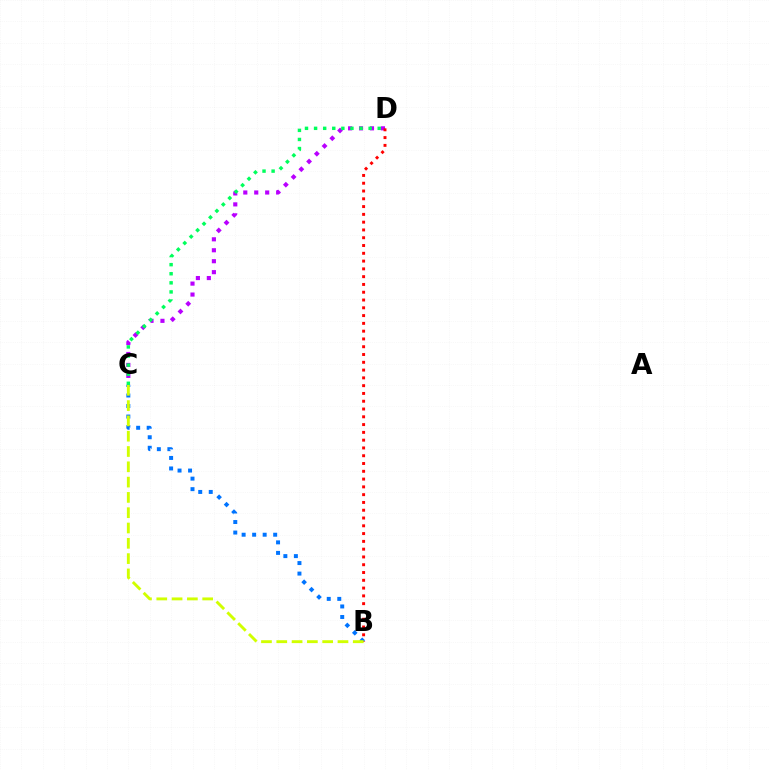{('C', 'D'): [{'color': '#b900ff', 'line_style': 'dotted', 'thickness': 2.97}, {'color': '#00ff5c', 'line_style': 'dotted', 'thickness': 2.47}], ('B', 'C'): [{'color': '#0074ff', 'line_style': 'dotted', 'thickness': 2.86}, {'color': '#d1ff00', 'line_style': 'dashed', 'thickness': 2.08}], ('B', 'D'): [{'color': '#ff0000', 'line_style': 'dotted', 'thickness': 2.12}]}